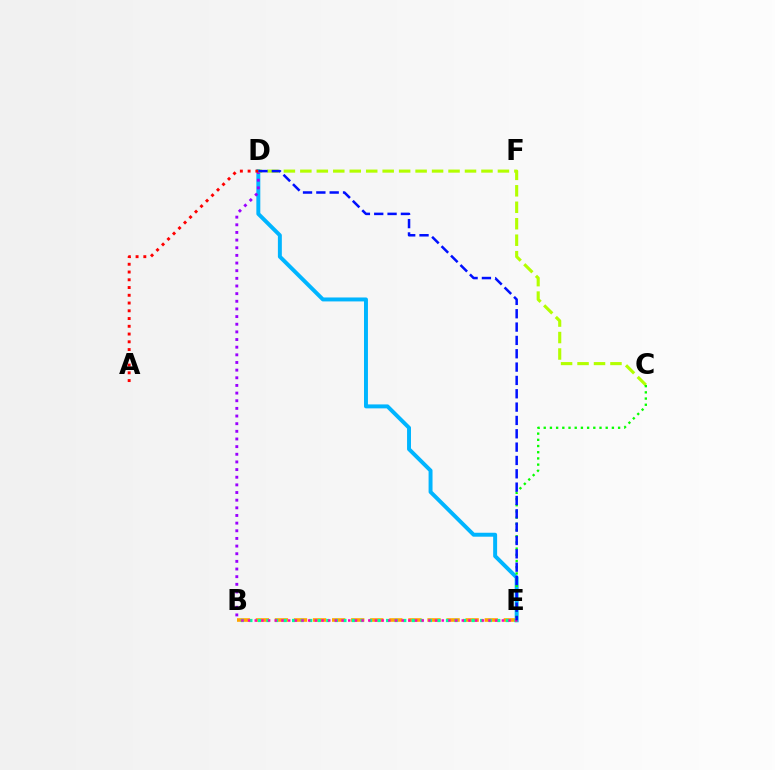{('D', 'E'): [{'color': '#00b5ff', 'line_style': 'solid', 'thickness': 2.84}, {'color': '#0010ff', 'line_style': 'dashed', 'thickness': 1.81}], ('B', 'E'): [{'color': '#ffa500', 'line_style': 'dashed', 'thickness': 2.59}, {'color': '#00ff9d', 'line_style': 'dotted', 'thickness': 2.32}, {'color': '#ff00bd', 'line_style': 'dotted', 'thickness': 1.81}], ('B', 'D'): [{'color': '#9b00ff', 'line_style': 'dotted', 'thickness': 2.08}], ('C', 'D'): [{'color': '#b3ff00', 'line_style': 'dashed', 'thickness': 2.24}], ('C', 'E'): [{'color': '#08ff00', 'line_style': 'dotted', 'thickness': 1.68}], ('A', 'D'): [{'color': '#ff0000', 'line_style': 'dotted', 'thickness': 2.11}]}